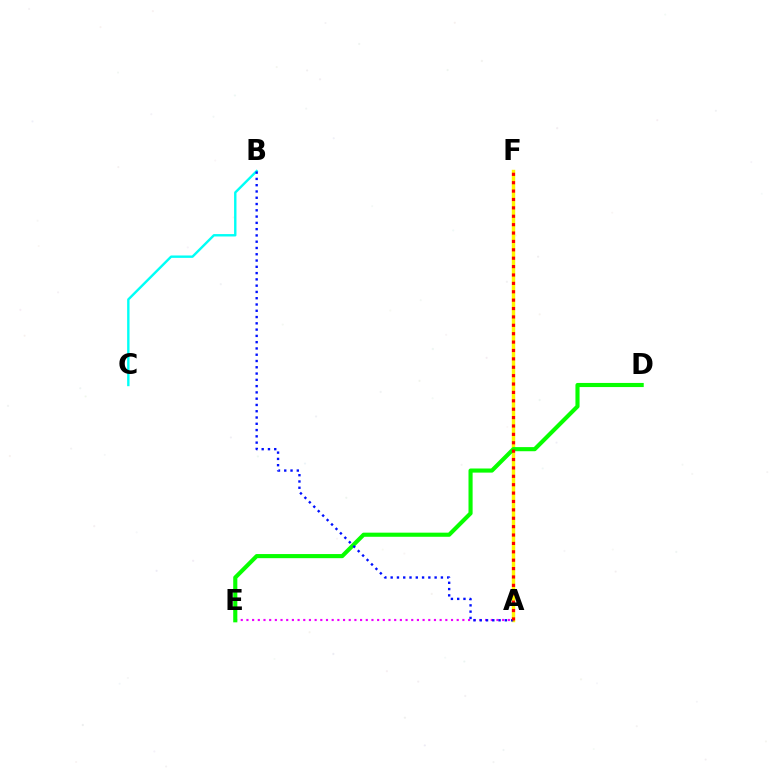{('A', 'E'): [{'color': '#ee00ff', 'line_style': 'dotted', 'thickness': 1.54}], ('A', 'F'): [{'color': '#fcf500', 'line_style': 'solid', 'thickness': 2.47}, {'color': '#ff0000', 'line_style': 'dotted', 'thickness': 2.28}], ('D', 'E'): [{'color': '#08ff00', 'line_style': 'solid', 'thickness': 2.96}], ('B', 'C'): [{'color': '#00fff6', 'line_style': 'solid', 'thickness': 1.73}], ('A', 'B'): [{'color': '#0010ff', 'line_style': 'dotted', 'thickness': 1.71}]}